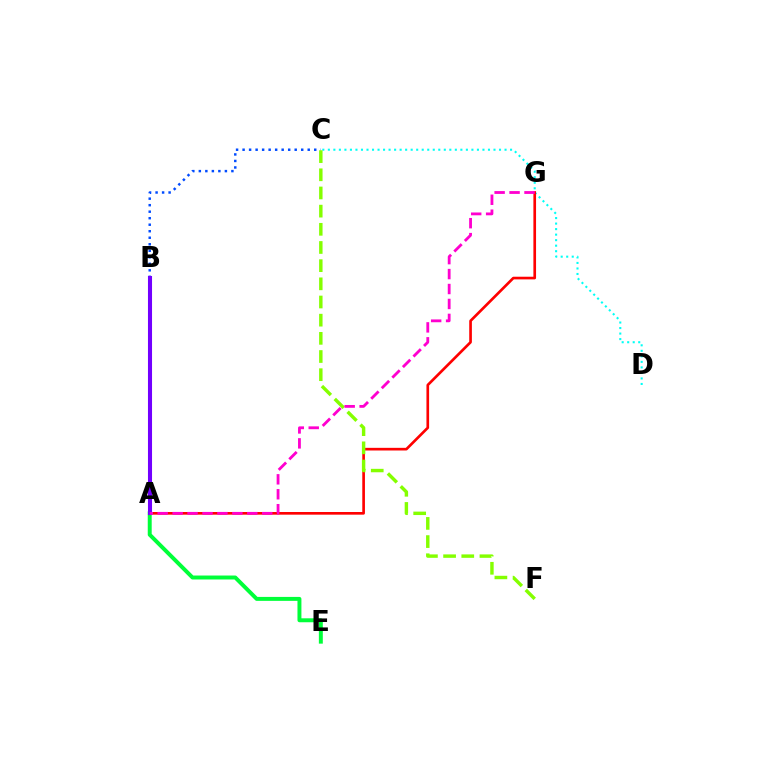{('A', 'B'): [{'color': '#ffbd00', 'line_style': 'solid', 'thickness': 2.61}, {'color': '#7200ff', 'line_style': 'solid', 'thickness': 2.93}], ('A', 'E'): [{'color': '#00ff39', 'line_style': 'solid', 'thickness': 2.84}], ('B', 'C'): [{'color': '#004bff', 'line_style': 'dotted', 'thickness': 1.77}], ('C', 'D'): [{'color': '#00fff6', 'line_style': 'dotted', 'thickness': 1.5}], ('A', 'G'): [{'color': '#ff0000', 'line_style': 'solid', 'thickness': 1.92}, {'color': '#ff00cf', 'line_style': 'dashed', 'thickness': 2.03}], ('C', 'F'): [{'color': '#84ff00', 'line_style': 'dashed', 'thickness': 2.47}]}